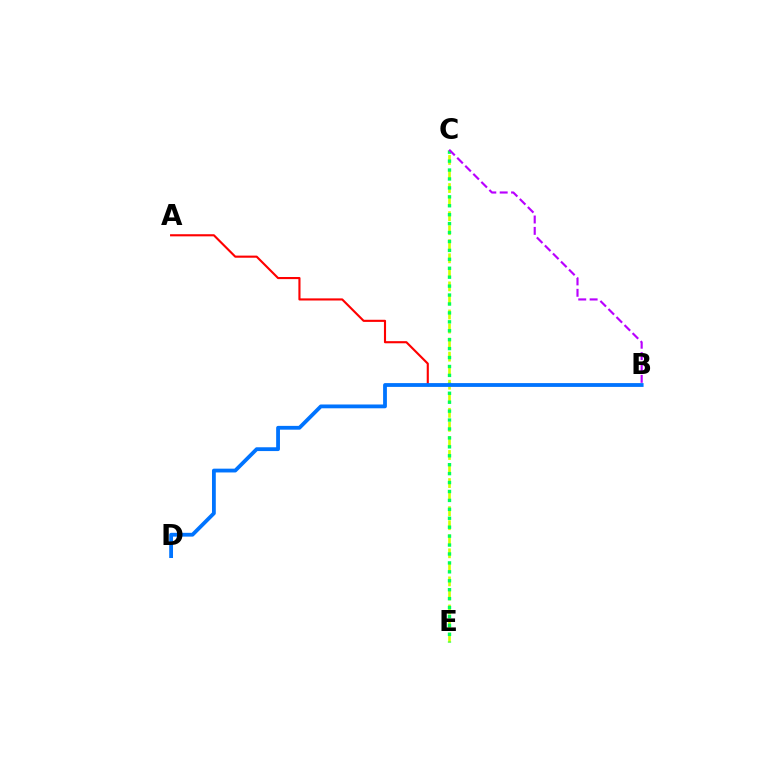{('C', 'E'): [{'color': '#d1ff00', 'line_style': 'dashed', 'thickness': 1.91}, {'color': '#00ff5c', 'line_style': 'dotted', 'thickness': 2.43}], ('A', 'B'): [{'color': '#ff0000', 'line_style': 'solid', 'thickness': 1.53}], ('B', 'C'): [{'color': '#b900ff', 'line_style': 'dashed', 'thickness': 1.55}], ('B', 'D'): [{'color': '#0074ff', 'line_style': 'solid', 'thickness': 2.74}]}